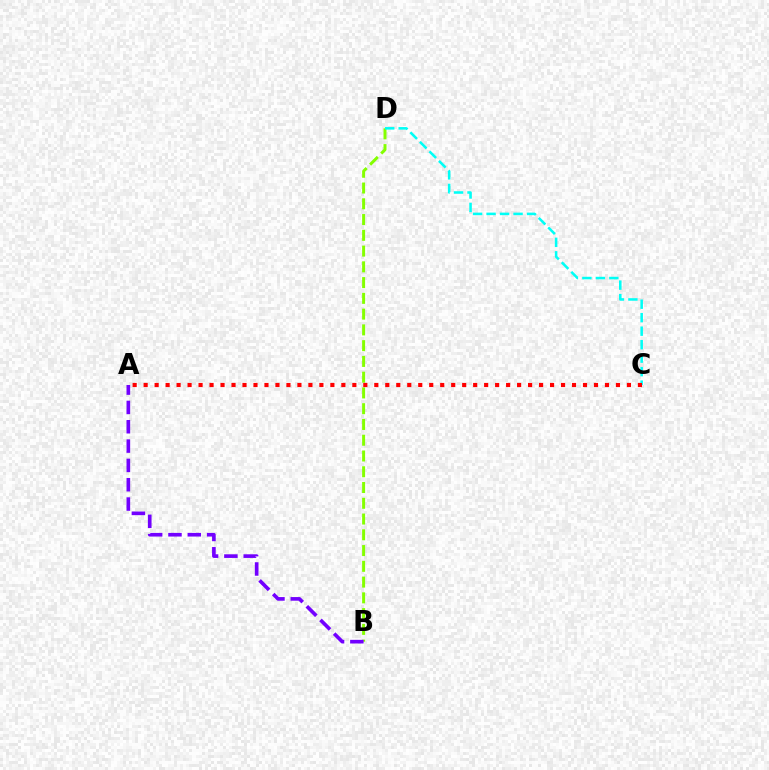{('B', 'D'): [{'color': '#84ff00', 'line_style': 'dashed', 'thickness': 2.14}], ('C', 'D'): [{'color': '#00fff6', 'line_style': 'dashed', 'thickness': 1.83}], ('A', 'B'): [{'color': '#7200ff', 'line_style': 'dashed', 'thickness': 2.63}], ('A', 'C'): [{'color': '#ff0000', 'line_style': 'dotted', 'thickness': 2.98}]}